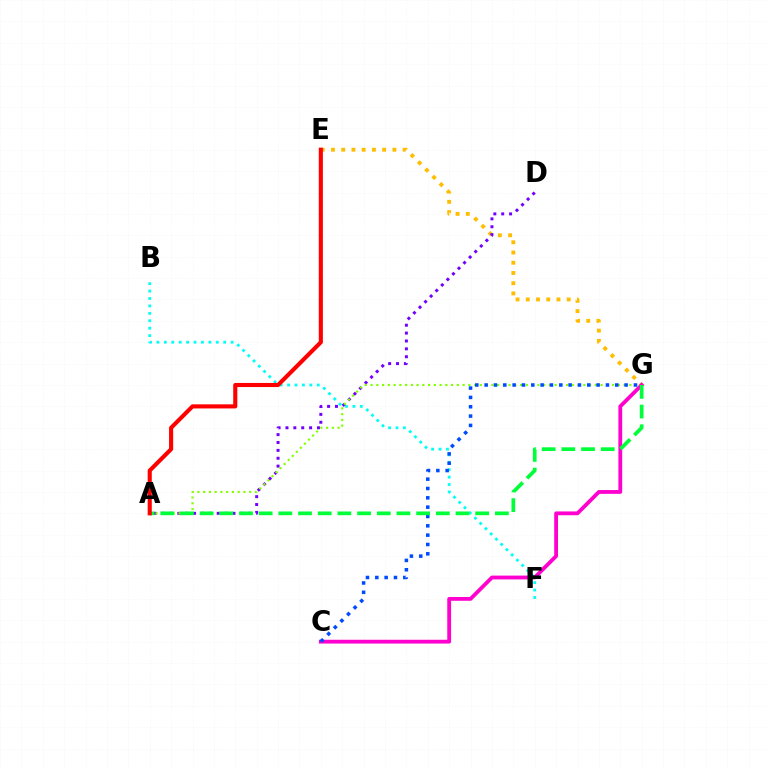{('B', 'F'): [{'color': '#00fff6', 'line_style': 'dotted', 'thickness': 2.02}], ('E', 'G'): [{'color': '#ffbd00', 'line_style': 'dotted', 'thickness': 2.78}], ('A', 'D'): [{'color': '#7200ff', 'line_style': 'dotted', 'thickness': 2.14}], ('A', 'G'): [{'color': '#84ff00', 'line_style': 'dotted', 'thickness': 1.56}, {'color': '#00ff39', 'line_style': 'dashed', 'thickness': 2.67}], ('C', 'G'): [{'color': '#ff00cf', 'line_style': 'solid', 'thickness': 2.74}, {'color': '#004bff', 'line_style': 'dotted', 'thickness': 2.54}], ('A', 'E'): [{'color': '#ff0000', 'line_style': 'solid', 'thickness': 2.95}]}